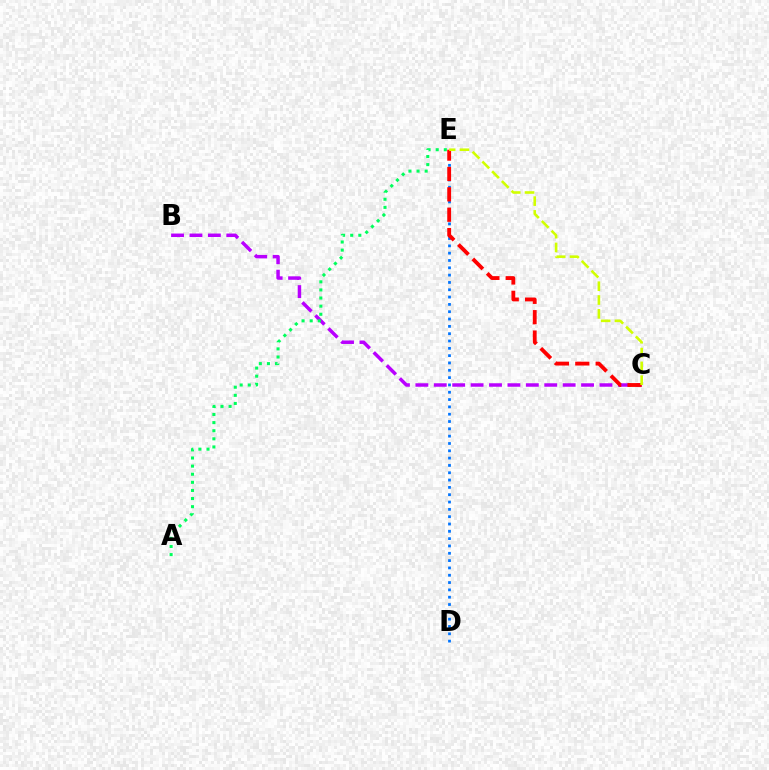{('B', 'C'): [{'color': '#b900ff', 'line_style': 'dashed', 'thickness': 2.5}], ('D', 'E'): [{'color': '#0074ff', 'line_style': 'dotted', 'thickness': 1.99}], ('A', 'E'): [{'color': '#00ff5c', 'line_style': 'dotted', 'thickness': 2.2}], ('C', 'E'): [{'color': '#ff0000', 'line_style': 'dashed', 'thickness': 2.77}, {'color': '#d1ff00', 'line_style': 'dashed', 'thickness': 1.87}]}